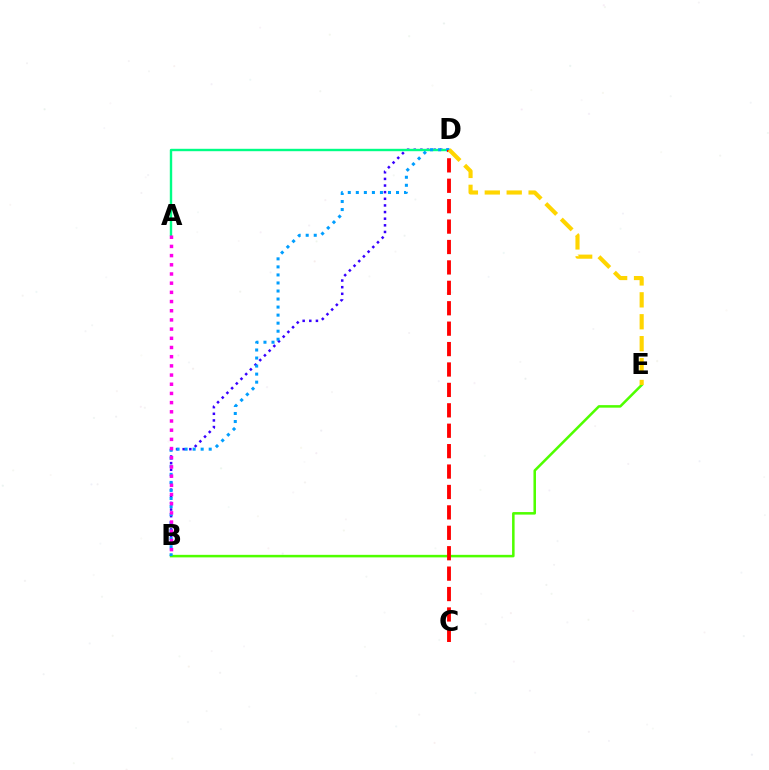{('B', 'D'): [{'color': '#3700ff', 'line_style': 'dotted', 'thickness': 1.8}, {'color': '#009eff', 'line_style': 'dotted', 'thickness': 2.18}], ('A', 'D'): [{'color': '#00ff86', 'line_style': 'solid', 'thickness': 1.73}], ('B', 'E'): [{'color': '#4fff00', 'line_style': 'solid', 'thickness': 1.83}], ('C', 'D'): [{'color': '#ff0000', 'line_style': 'dashed', 'thickness': 2.77}], ('D', 'E'): [{'color': '#ffd500', 'line_style': 'dashed', 'thickness': 2.98}], ('A', 'B'): [{'color': '#ff00ed', 'line_style': 'dotted', 'thickness': 2.5}]}